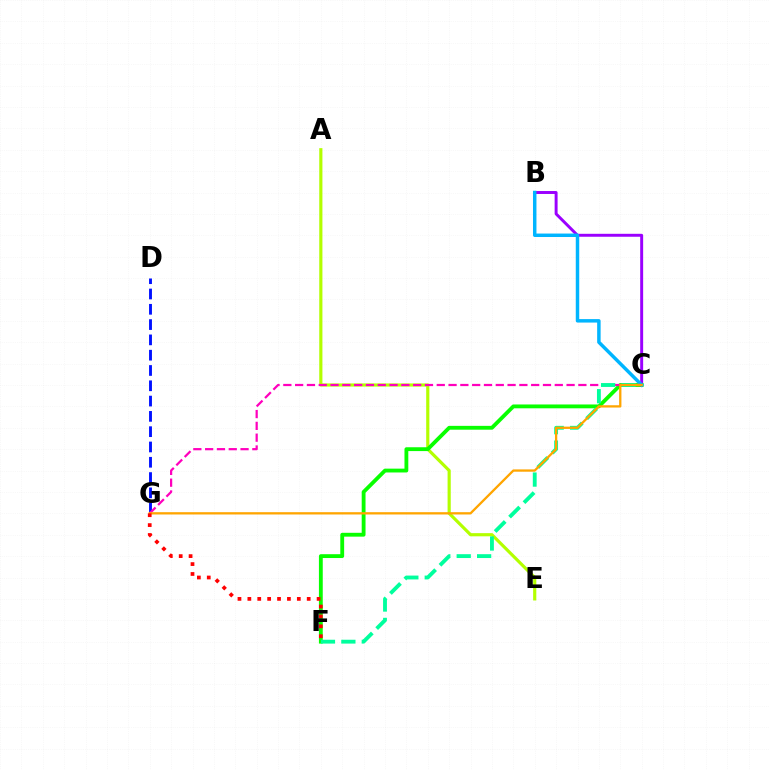{('B', 'C'): [{'color': '#9b00ff', 'line_style': 'solid', 'thickness': 2.12}, {'color': '#00b5ff', 'line_style': 'solid', 'thickness': 2.49}], ('A', 'E'): [{'color': '#b3ff00', 'line_style': 'solid', 'thickness': 2.28}], ('D', 'G'): [{'color': '#0010ff', 'line_style': 'dashed', 'thickness': 2.08}], ('C', 'F'): [{'color': '#08ff00', 'line_style': 'solid', 'thickness': 2.76}, {'color': '#00ff9d', 'line_style': 'dashed', 'thickness': 2.77}], ('C', 'G'): [{'color': '#ff00bd', 'line_style': 'dashed', 'thickness': 1.6}, {'color': '#ffa500', 'line_style': 'solid', 'thickness': 1.65}], ('F', 'G'): [{'color': '#ff0000', 'line_style': 'dotted', 'thickness': 2.69}]}